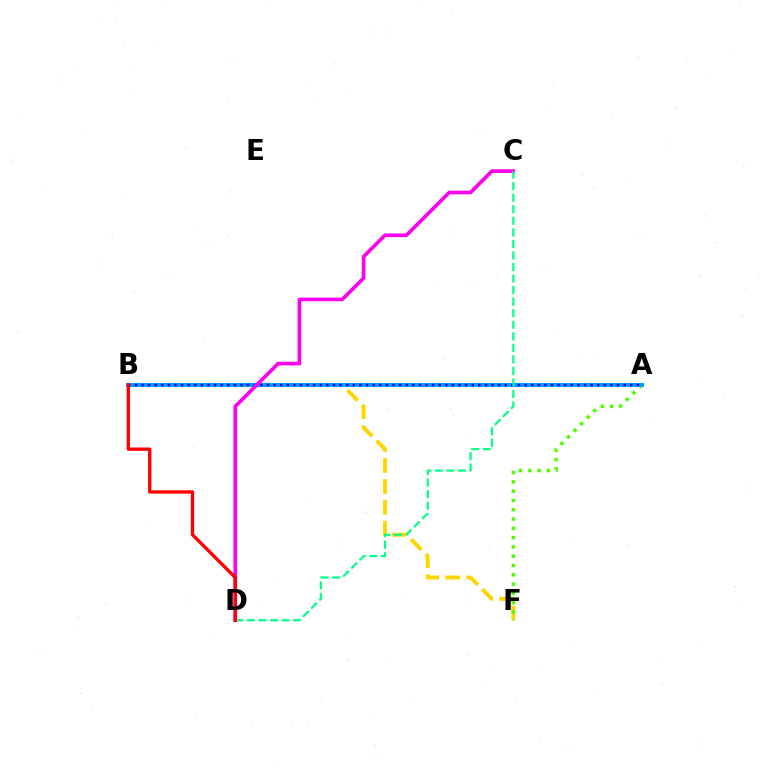{('B', 'F'): [{'color': '#ffd500', 'line_style': 'dashed', 'thickness': 2.84}], ('A', 'F'): [{'color': '#4fff00', 'line_style': 'dotted', 'thickness': 2.52}], ('A', 'B'): [{'color': '#009eff', 'line_style': 'solid', 'thickness': 2.93}, {'color': '#3700ff', 'line_style': 'dotted', 'thickness': 1.79}], ('C', 'D'): [{'color': '#ff00ed', 'line_style': 'solid', 'thickness': 2.62}, {'color': '#00ff86', 'line_style': 'dashed', 'thickness': 1.57}], ('B', 'D'): [{'color': '#ff0000', 'line_style': 'solid', 'thickness': 2.4}]}